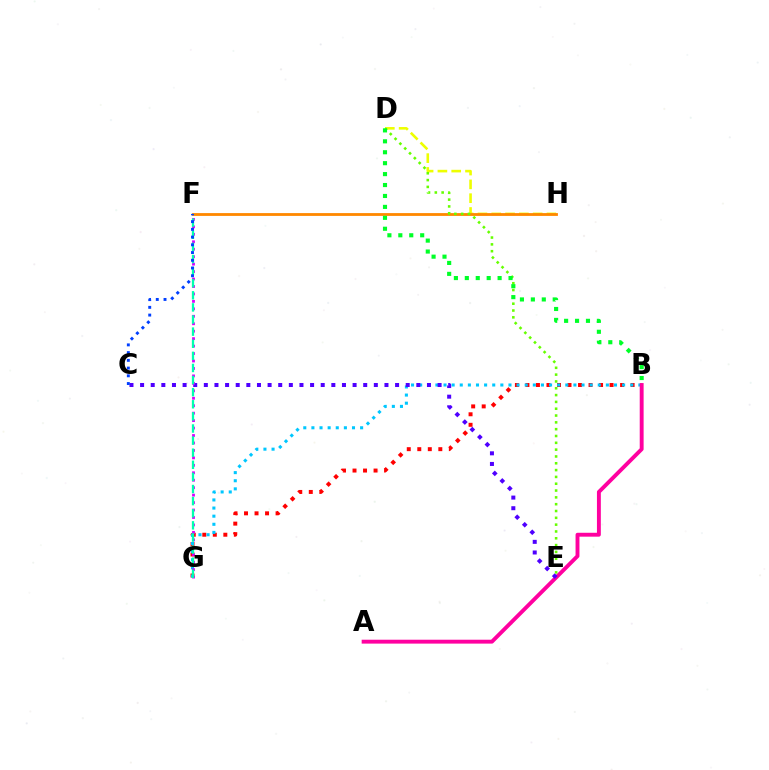{('B', 'G'): [{'color': '#ff0000', 'line_style': 'dotted', 'thickness': 2.86}, {'color': '#00c7ff', 'line_style': 'dotted', 'thickness': 2.21}], ('A', 'B'): [{'color': '#ff00a0', 'line_style': 'solid', 'thickness': 2.8}], ('D', 'H'): [{'color': '#eeff00', 'line_style': 'dashed', 'thickness': 1.88}], ('F', 'H'): [{'color': '#ff8800', 'line_style': 'solid', 'thickness': 2.02}], ('C', 'E'): [{'color': '#4f00ff', 'line_style': 'dotted', 'thickness': 2.89}], ('D', 'E'): [{'color': '#66ff00', 'line_style': 'dotted', 'thickness': 1.85}], ('B', 'D'): [{'color': '#00ff27', 'line_style': 'dotted', 'thickness': 2.97}], ('F', 'G'): [{'color': '#d600ff', 'line_style': 'dotted', 'thickness': 2.02}, {'color': '#00ffaf', 'line_style': 'dashed', 'thickness': 1.64}], ('C', 'F'): [{'color': '#003fff', 'line_style': 'dotted', 'thickness': 2.1}]}